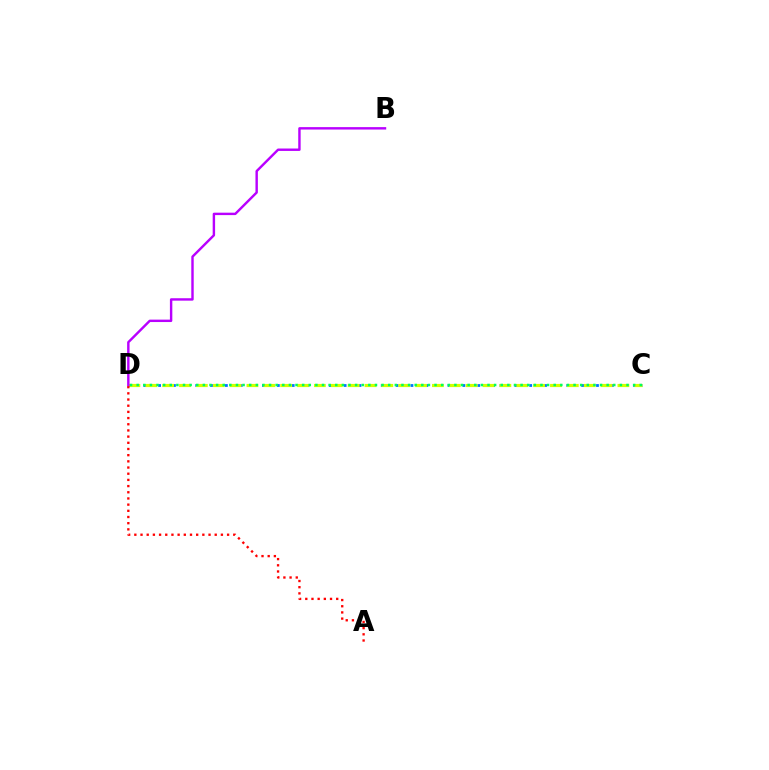{('C', 'D'): [{'color': '#0074ff', 'line_style': 'dotted', 'thickness': 2.02}, {'color': '#d1ff00', 'line_style': 'dashed', 'thickness': 2.29}, {'color': '#00ff5c', 'line_style': 'dotted', 'thickness': 1.8}], ('A', 'D'): [{'color': '#ff0000', 'line_style': 'dotted', 'thickness': 1.68}], ('B', 'D'): [{'color': '#b900ff', 'line_style': 'solid', 'thickness': 1.74}]}